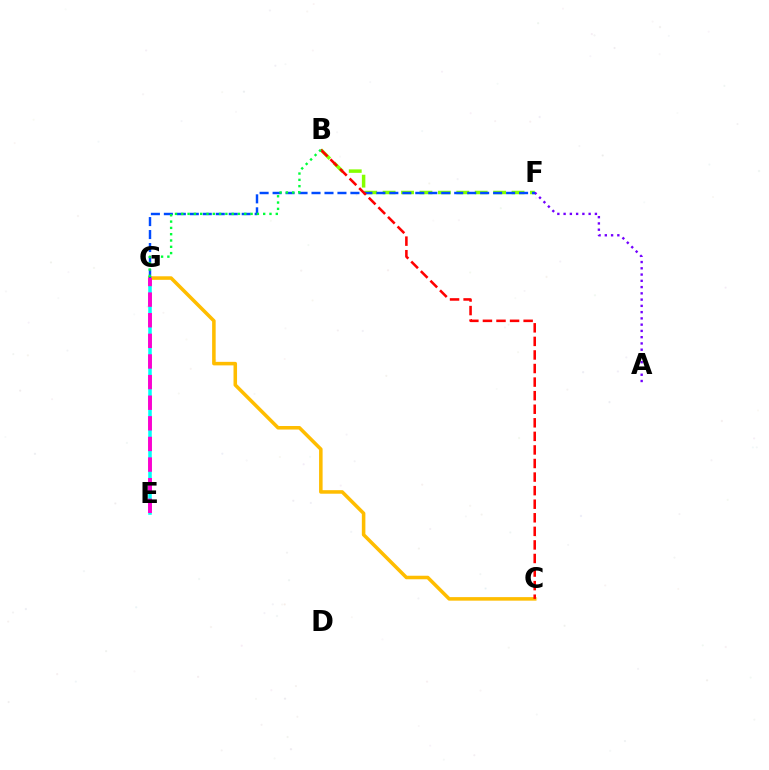{('A', 'F'): [{'color': '#7200ff', 'line_style': 'dotted', 'thickness': 1.7}], ('E', 'G'): [{'color': '#00fff6', 'line_style': 'solid', 'thickness': 2.55}, {'color': '#ff00cf', 'line_style': 'dashed', 'thickness': 2.8}], ('B', 'F'): [{'color': '#84ff00', 'line_style': 'dashed', 'thickness': 2.5}], ('C', 'G'): [{'color': '#ffbd00', 'line_style': 'solid', 'thickness': 2.55}], ('F', 'G'): [{'color': '#004bff', 'line_style': 'dashed', 'thickness': 1.76}], ('B', 'C'): [{'color': '#ff0000', 'line_style': 'dashed', 'thickness': 1.84}], ('B', 'G'): [{'color': '#00ff39', 'line_style': 'dotted', 'thickness': 1.71}]}